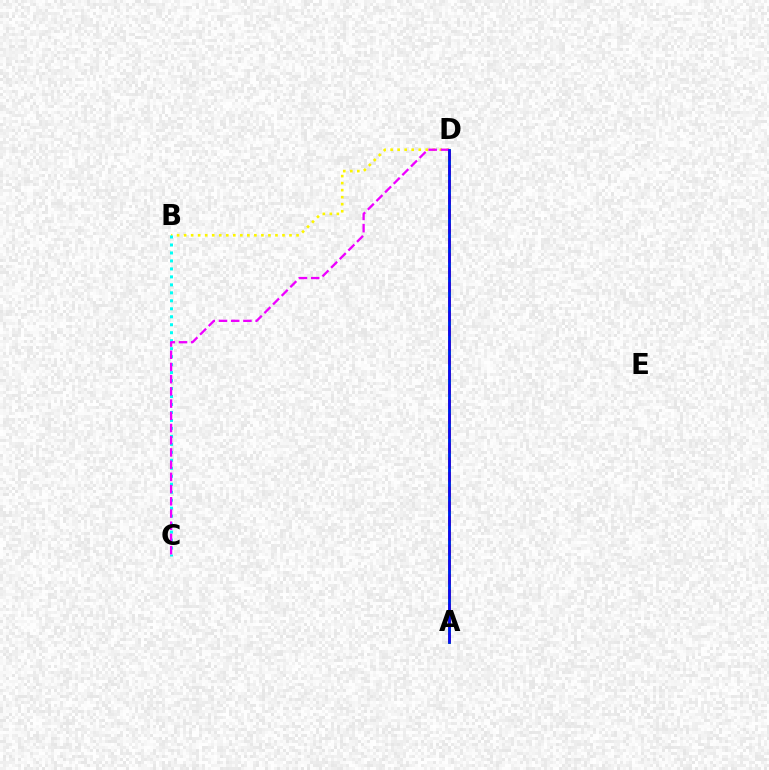{('B', 'D'): [{'color': '#fcf500', 'line_style': 'dotted', 'thickness': 1.91}], ('A', 'D'): [{'color': '#08ff00', 'line_style': 'solid', 'thickness': 2.02}, {'color': '#ff0000', 'line_style': 'dashed', 'thickness': 1.99}, {'color': '#0010ff', 'line_style': 'solid', 'thickness': 1.94}], ('B', 'C'): [{'color': '#00fff6', 'line_style': 'dotted', 'thickness': 2.17}], ('C', 'D'): [{'color': '#ee00ff', 'line_style': 'dashed', 'thickness': 1.66}]}